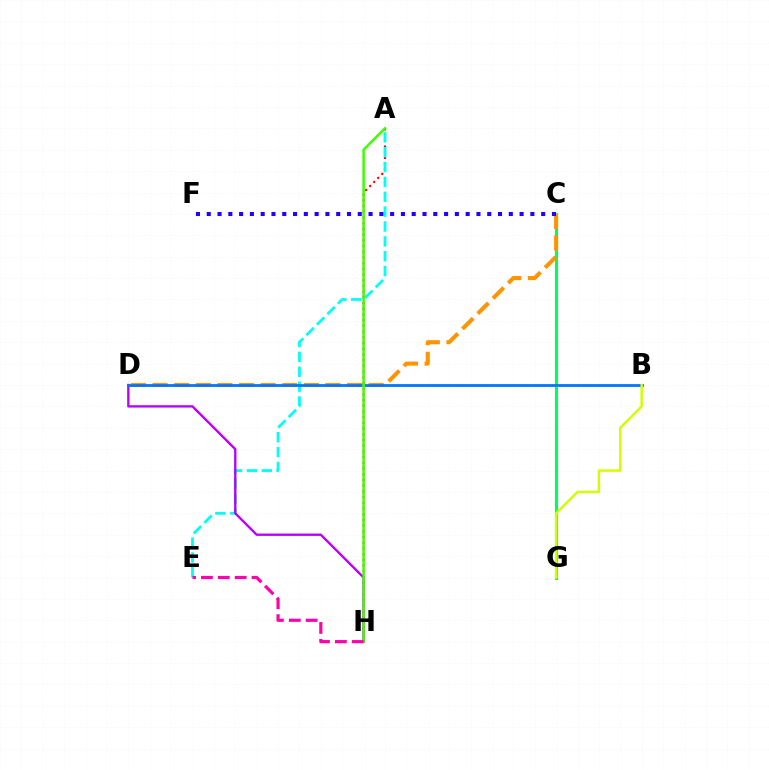{('A', 'H'): [{'color': '#ff0000', 'line_style': 'dotted', 'thickness': 1.55}, {'color': '#3dff00', 'line_style': 'solid', 'thickness': 1.8}], ('A', 'E'): [{'color': '#00fff6', 'line_style': 'dashed', 'thickness': 2.02}], ('C', 'G'): [{'color': '#00ff5c', 'line_style': 'solid', 'thickness': 2.22}], ('D', 'H'): [{'color': '#b900ff', 'line_style': 'solid', 'thickness': 1.69}], ('C', 'D'): [{'color': '#ff9400', 'line_style': 'dashed', 'thickness': 2.94}], ('B', 'D'): [{'color': '#0074ff', 'line_style': 'solid', 'thickness': 1.98}], ('E', 'H'): [{'color': '#ff00ac', 'line_style': 'dashed', 'thickness': 2.29}], ('B', 'G'): [{'color': '#d1ff00', 'line_style': 'solid', 'thickness': 1.78}], ('C', 'F'): [{'color': '#2500ff', 'line_style': 'dotted', 'thickness': 2.93}]}